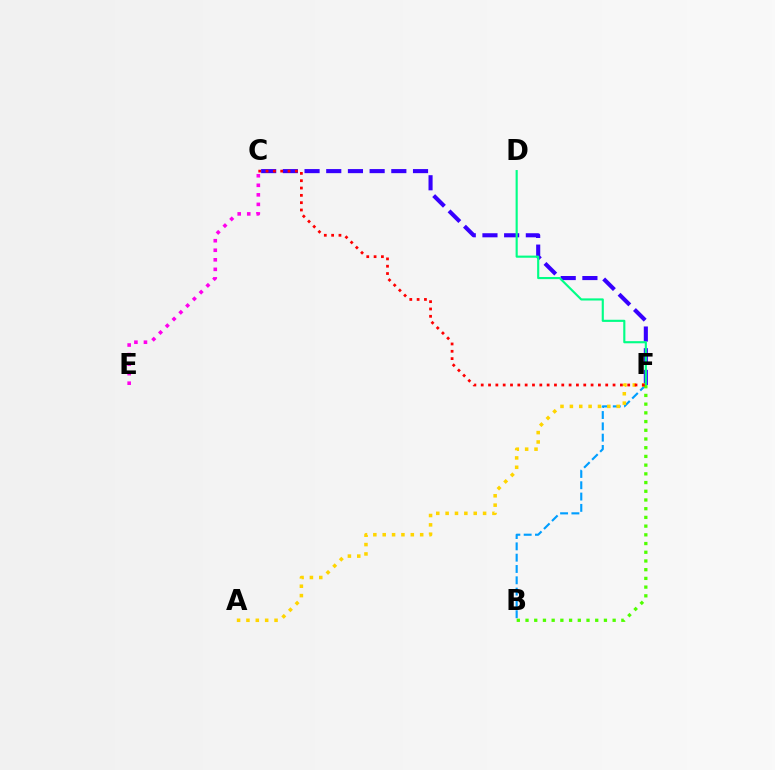{('C', 'F'): [{'color': '#3700ff', 'line_style': 'dashed', 'thickness': 2.95}, {'color': '#ff0000', 'line_style': 'dotted', 'thickness': 1.99}], ('B', 'F'): [{'color': '#009eff', 'line_style': 'dashed', 'thickness': 1.54}, {'color': '#4fff00', 'line_style': 'dotted', 'thickness': 2.37}], ('A', 'F'): [{'color': '#ffd500', 'line_style': 'dotted', 'thickness': 2.54}], ('D', 'F'): [{'color': '#00ff86', 'line_style': 'solid', 'thickness': 1.54}], ('C', 'E'): [{'color': '#ff00ed', 'line_style': 'dotted', 'thickness': 2.59}]}